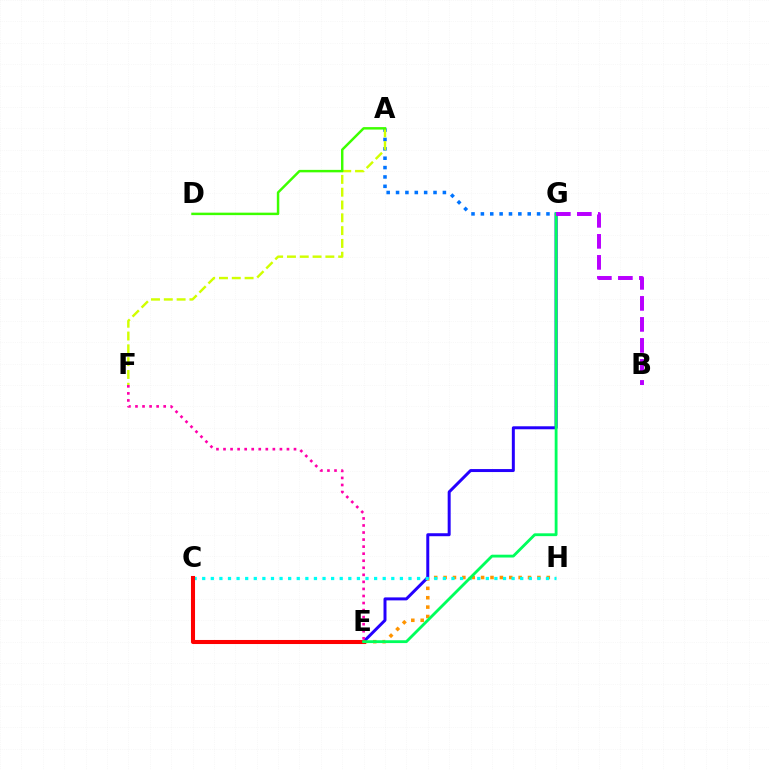{('E', 'H'): [{'color': '#ff9400', 'line_style': 'dotted', 'thickness': 2.55}], ('E', 'G'): [{'color': '#2500ff', 'line_style': 'solid', 'thickness': 2.15}, {'color': '#00ff5c', 'line_style': 'solid', 'thickness': 2.04}], ('C', 'H'): [{'color': '#00fff6', 'line_style': 'dotted', 'thickness': 2.34}], ('C', 'E'): [{'color': '#ff0000', 'line_style': 'solid', 'thickness': 2.92}], ('A', 'G'): [{'color': '#0074ff', 'line_style': 'dotted', 'thickness': 2.55}], ('A', 'F'): [{'color': '#d1ff00', 'line_style': 'dashed', 'thickness': 1.74}], ('E', 'F'): [{'color': '#ff00ac', 'line_style': 'dotted', 'thickness': 1.92}], ('B', 'G'): [{'color': '#b900ff', 'line_style': 'dashed', 'thickness': 2.85}], ('A', 'D'): [{'color': '#3dff00', 'line_style': 'solid', 'thickness': 1.77}]}